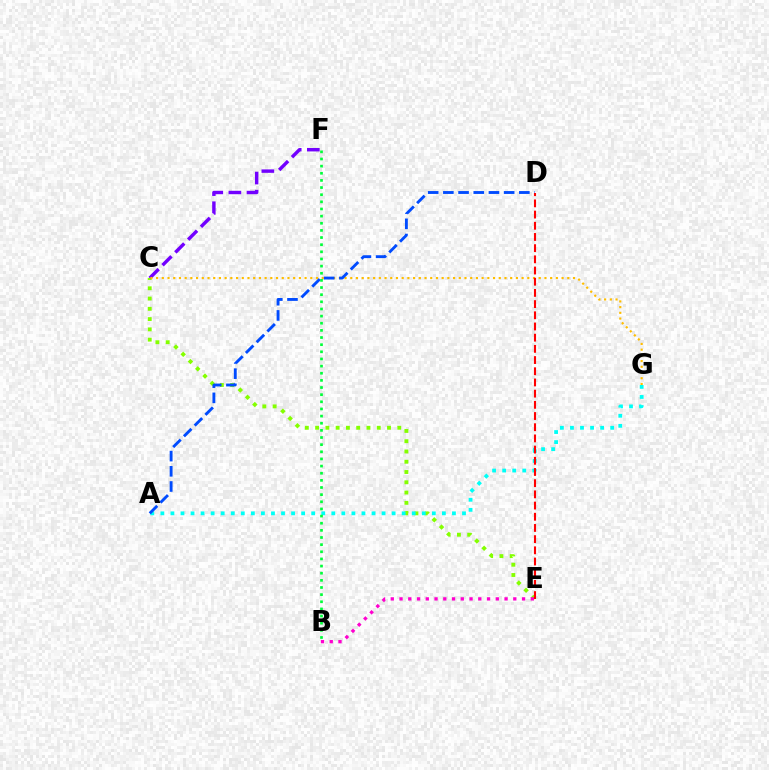{('C', 'E'): [{'color': '#84ff00', 'line_style': 'dotted', 'thickness': 2.79}], ('B', 'E'): [{'color': '#ff00cf', 'line_style': 'dotted', 'thickness': 2.38}], ('C', 'F'): [{'color': '#7200ff', 'line_style': 'dashed', 'thickness': 2.46}], ('C', 'G'): [{'color': '#ffbd00', 'line_style': 'dotted', 'thickness': 1.55}], ('A', 'G'): [{'color': '#00fff6', 'line_style': 'dotted', 'thickness': 2.73}], ('A', 'D'): [{'color': '#004bff', 'line_style': 'dashed', 'thickness': 2.06}], ('D', 'E'): [{'color': '#ff0000', 'line_style': 'dashed', 'thickness': 1.52}], ('B', 'F'): [{'color': '#00ff39', 'line_style': 'dotted', 'thickness': 1.94}]}